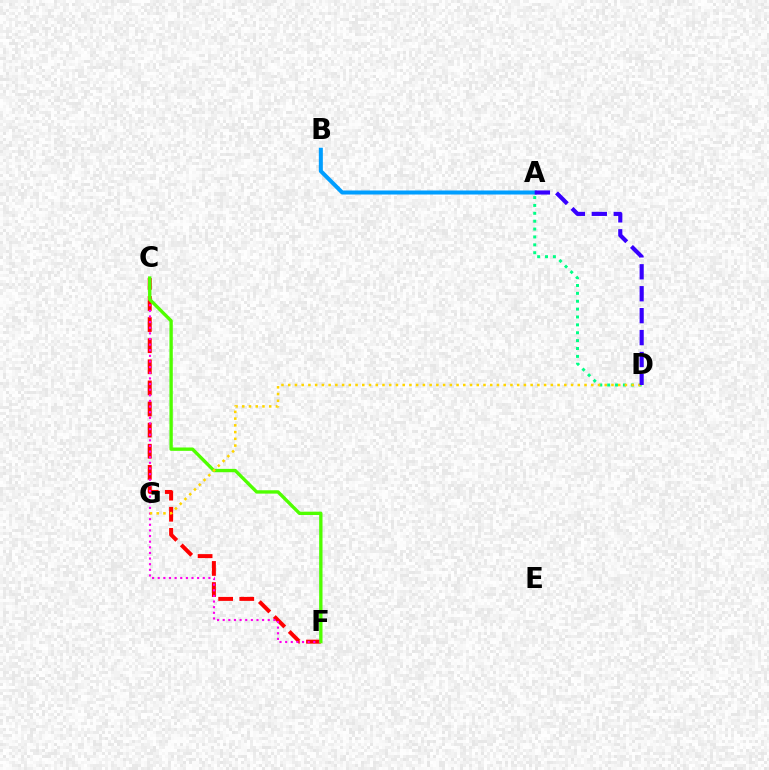{('A', 'D'): [{'color': '#00ff86', 'line_style': 'dotted', 'thickness': 2.14}, {'color': '#3700ff', 'line_style': 'dashed', 'thickness': 2.98}], ('C', 'F'): [{'color': '#ff0000', 'line_style': 'dashed', 'thickness': 2.87}, {'color': '#ff00ed', 'line_style': 'dotted', 'thickness': 1.53}, {'color': '#4fff00', 'line_style': 'solid', 'thickness': 2.41}], ('A', 'B'): [{'color': '#009eff', 'line_style': 'solid', 'thickness': 2.9}], ('D', 'G'): [{'color': '#ffd500', 'line_style': 'dotted', 'thickness': 1.83}]}